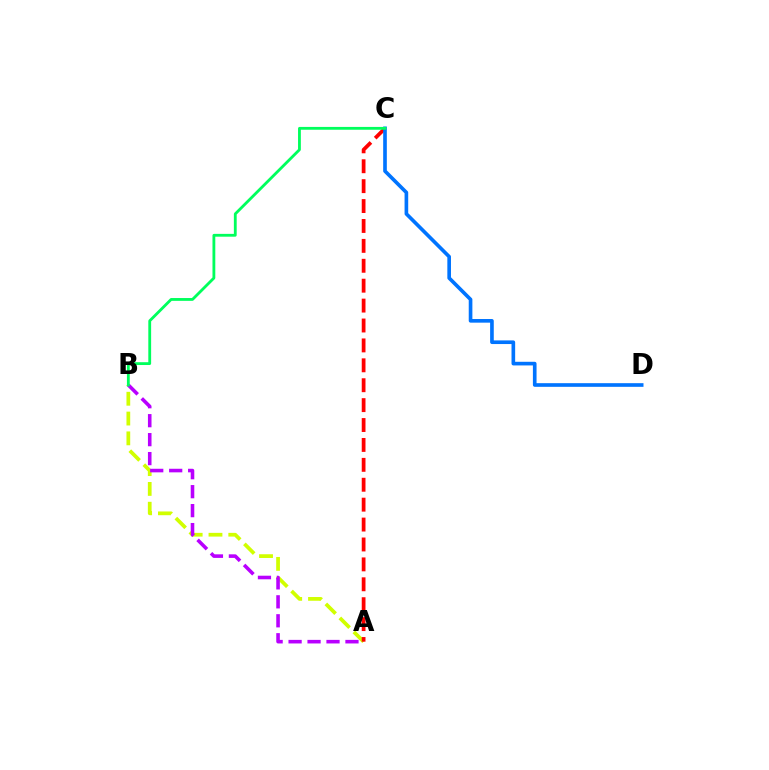{('A', 'B'): [{'color': '#d1ff00', 'line_style': 'dashed', 'thickness': 2.69}, {'color': '#b900ff', 'line_style': 'dashed', 'thickness': 2.58}], ('A', 'C'): [{'color': '#ff0000', 'line_style': 'dashed', 'thickness': 2.7}], ('C', 'D'): [{'color': '#0074ff', 'line_style': 'solid', 'thickness': 2.63}], ('B', 'C'): [{'color': '#00ff5c', 'line_style': 'solid', 'thickness': 2.03}]}